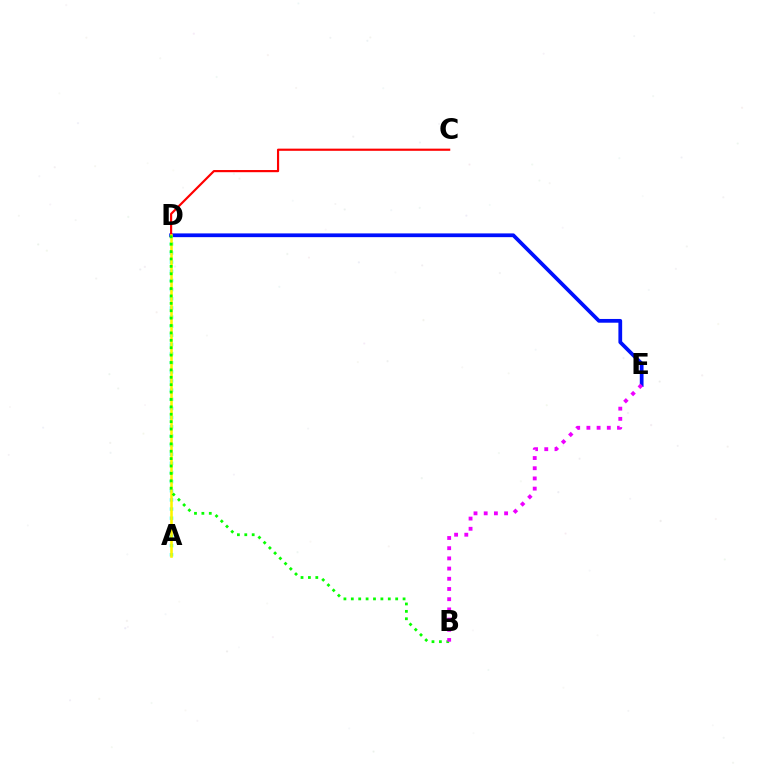{('A', 'D'): [{'color': '#00fff6', 'line_style': 'dotted', 'thickness': 2.48}, {'color': '#fcf500', 'line_style': 'solid', 'thickness': 1.87}], ('D', 'E'): [{'color': '#0010ff', 'line_style': 'solid', 'thickness': 2.7}], ('C', 'D'): [{'color': '#ff0000', 'line_style': 'solid', 'thickness': 1.56}], ('B', 'D'): [{'color': '#08ff00', 'line_style': 'dotted', 'thickness': 2.01}], ('B', 'E'): [{'color': '#ee00ff', 'line_style': 'dotted', 'thickness': 2.77}]}